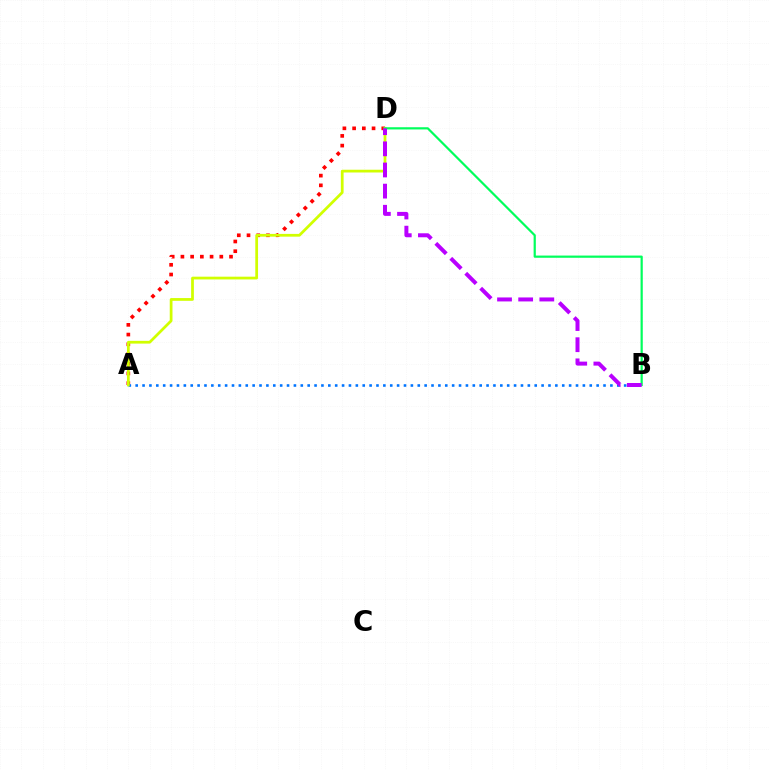{('A', 'D'): [{'color': '#ff0000', 'line_style': 'dotted', 'thickness': 2.64}, {'color': '#d1ff00', 'line_style': 'solid', 'thickness': 1.98}], ('A', 'B'): [{'color': '#0074ff', 'line_style': 'dotted', 'thickness': 1.87}], ('B', 'D'): [{'color': '#00ff5c', 'line_style': 'solid', 'thickness': 1.59}, {'color': '#b900ff', 'line_style': 'dashed', 'thickness': 2.87}]}